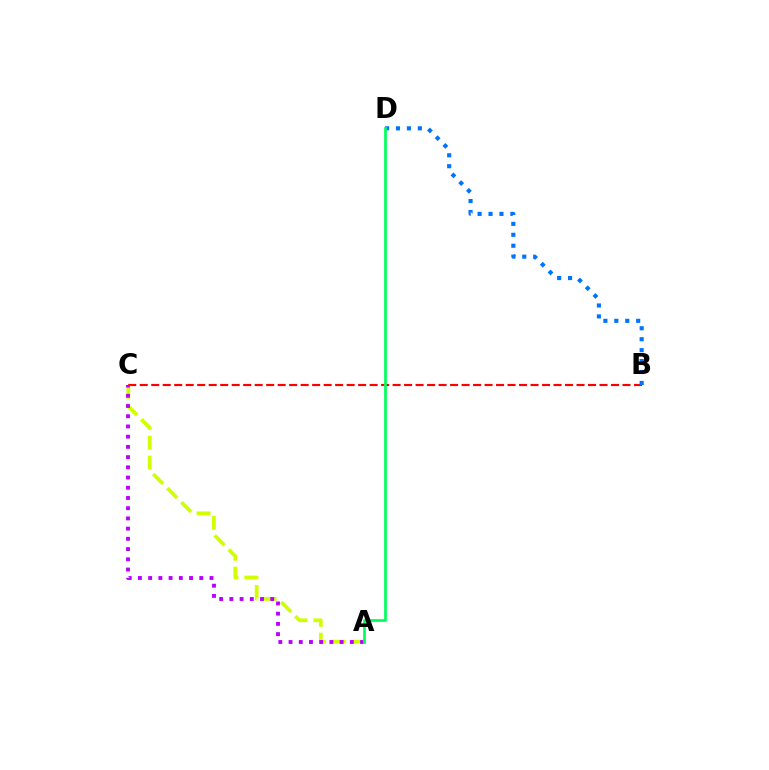{('B', 'C'): [{'color': '#ff0000', 'line_style': 'dashed', 'thickness': 1.56}], ('A', 'C'): [{'color': '#d1ff00', 'line_style': 'dashed', 'thickness': 2.7}, {'color': '#b900ff', 'line_style': 'dotted', 'thickness': 2.78}], ('B', 'D'): [{'color': '#0074ff', 'line_style': 'dotted', 'thickness': 2.97}], ('A', 'D'): [{'color': '#00ff5c', 'line_style': 'solid', 'thickness': 1.96}]}